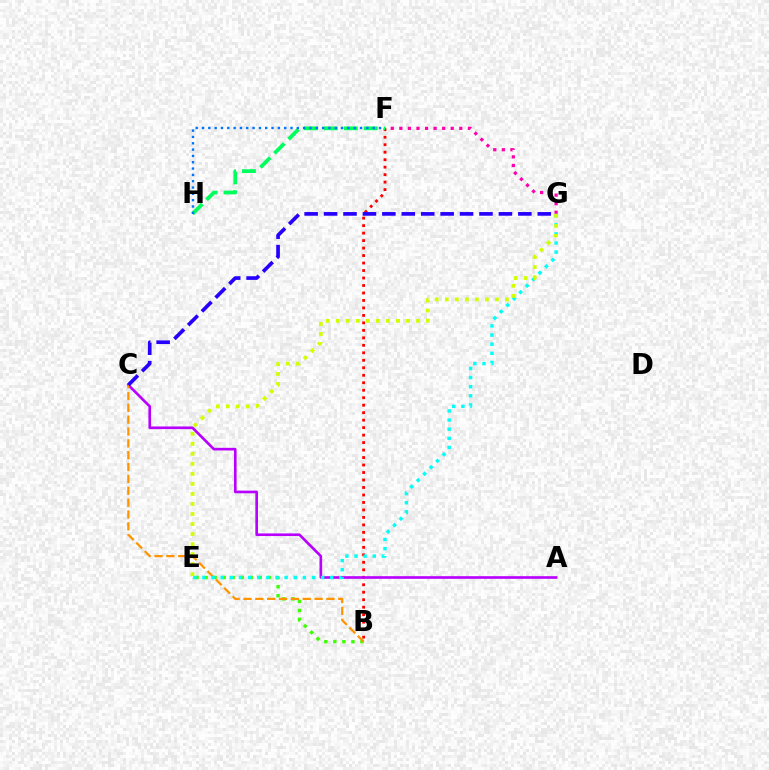{('F', 'G'): [{'color': '#ff00ac', 'line_style': 'dotted', 'thickness': 2.33}], ('B', 'F'): [{'color': '#ff0000', 'line_style': 'dotted', 'thickness': 2.03}], ('B', 'E'): [{'color': '#3dff00', 'line_style': 'dotted', 'thickness': 2.45}], ('F', 'H'): [{'color': '#00ff5c', 'line_style': 'dashed', 'thickness': 2.71}, {'color': '#0074ff', 'line_style': 'dotted', 'thickness': 1.72}], ('A', 'C'): [{'color': '#b900ff', 'line_style': 'solid', 'thickness': 1.9}], ('B', 'C'): [{'color': '#ff9400', 'line_style': 'dashed', 'thickness': 1.61}], ('E', 'G'): [{'color': '#00fff6', 'line_style': 'dotted', 'thickness': 2.48}, {'color': '#d1ff00', 'line_style': 'dotted', 'thickness': 2.72}], ('C', 'G'): [{'color': '#2500ff', 'line_style': 'dashed', 'thickness': 2.64}]}